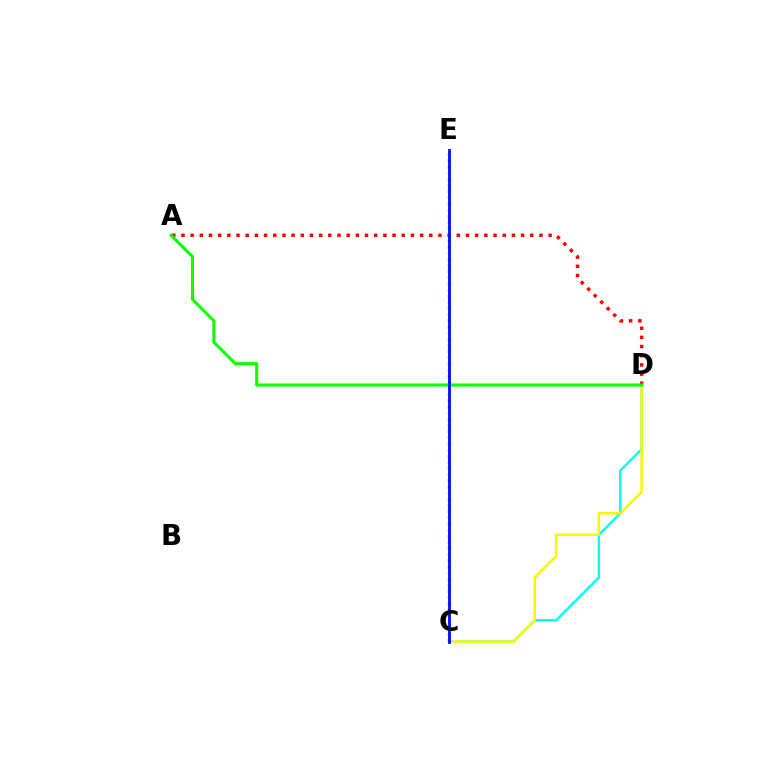{('C', 'D'): [{'color': '#00fff6', 'line_style': 'solid', 'thickness': 1.72}, {'color': '#fcf500', 'line_style': 'solid', 'thickness': 1.79}], ('A', 'D'): [{'color': '#ff0000', 'line_style': 'dotted', 'thickness': 2.49}, {'color': '#08ff00', 'line_style': 'solid', 'thickness': 2.19}], ('C', 'E'): [{'color': '#ee00ff', 'line_style': 'dotted', 'thickness': 1.67}, {'color': '#0010ff', 'line_style': 'solid', 'thickness': 2.03}]}